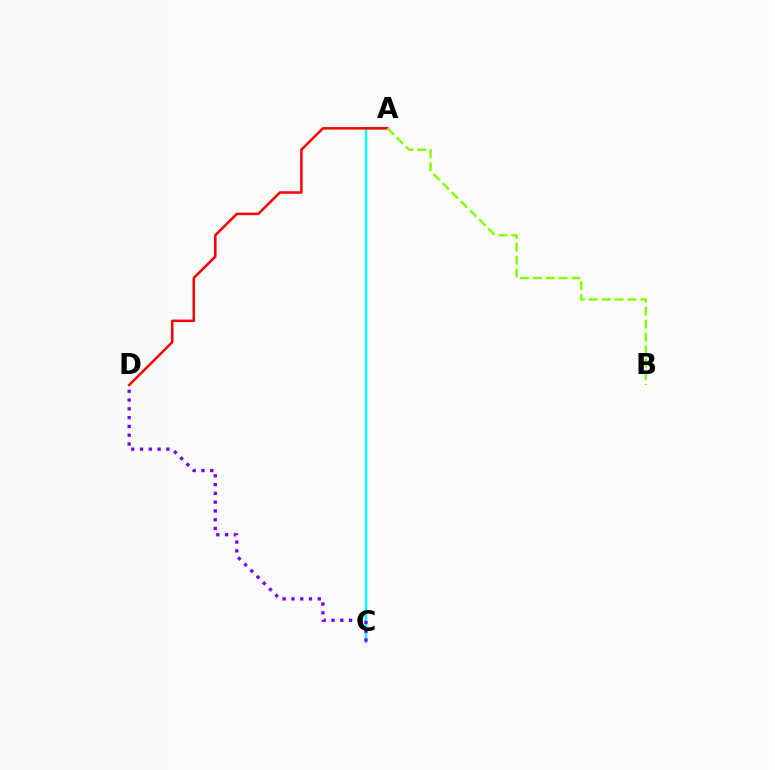{('A', 'C'): [{'color': '#00fff6', 'line_style': 'solid', 'thickness': 1.75}], ('A', 'D'): [{'color': '#ff0000', 'line_style': 'solid', 'thickness': 1.82}], ('A', 'B'): [{'color': '#84ff00', 'line_style': 'dashed', 'thickness': 1.75}], ('C', 'D'): [{'color': '#7200ff', 'line_style': 'dotted', 'thickness': 2.39}]}